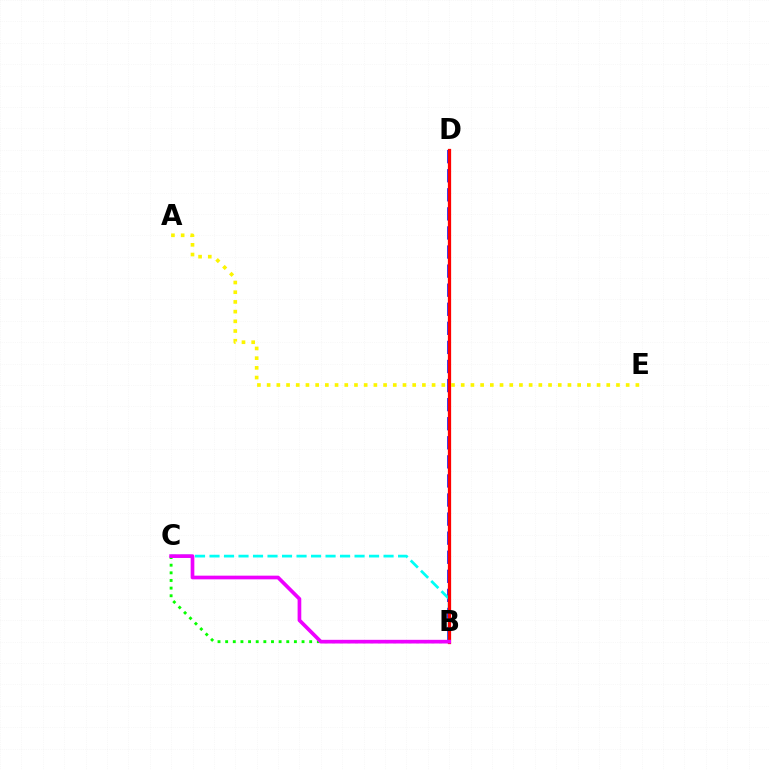{('B', 'D'): [{'color': '#0010ff', 'line_style': 'dashed', 'thickness': 2.59}, {'color': '#ff0000', 'line_style': 'solid', 'thickness': 2.34}], ('B', 'C'): [{'color': '#00fff6', 'line_style': 'dashed', 'thickness': 1.97}, {'color': '#08ff00', 'line_style': 'dotted', 'thickness': 2.08}, {'color': '#ee00ff', 'line_style': 'solid', 'thickness': 2.65}], ('A', 'E'): [{'color': '#fcf500', 'line_style': 'dotted', 'thickness': 2.64}]}